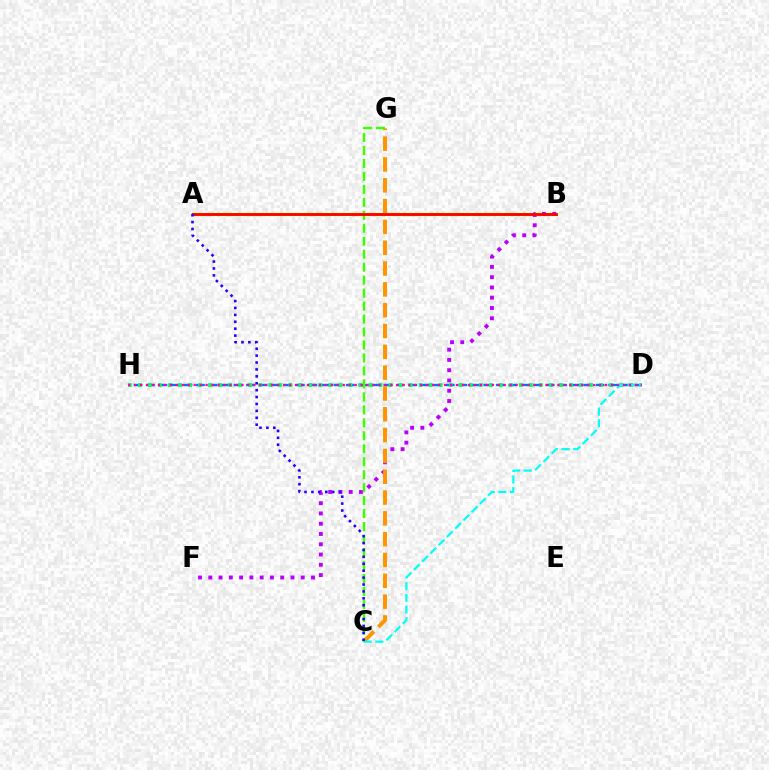{('A', 'B'): [{'color': '#d1ff00', 'line_style': 'solid', 'thickness': 2.37}, {'color': '#ff0000', 'line_style': 'solid', 'thickness': 2.05}], ('B', 'F'): [{'color': '#b900ff', 'line_style': 'dotted', 'thickness': 2.79}], ('D', 'H'): [{'color': '#0074ff', 'line_style': 'dashed', 'thickness': 1.7}, {'color': '#00ff5c', 'line_style': 'dotted', 'thickness': 2.72}, {'color': '#ff00ac', 'line_style': 'dotted', 'thickness': 1.62}], ('C', 'G'): [{'color': '#ff9400', 'line_style': 'dashed', 'thickness': 2.83}, {'color': '#3dff00', 'line_style': 'dashed', 'thickness': 1.76}], ('C', 'D'): [{'color': '#00fff6', 'line_style': 'dashed', 'thickness': 1.59}], ('A', 'C'): [{'color': '#2500ff', 'line_style': 'dotted', 'thickness': 1.88}]}